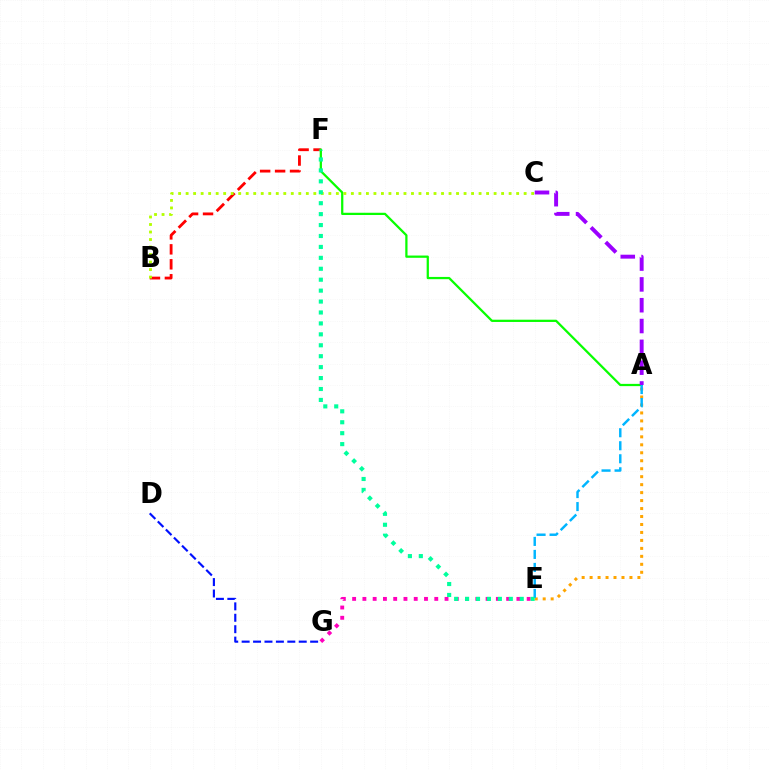{('B', 'F'): [{'color': '#ff0000', 'line_style': 'dashed', 'thickness': 2.03}], ('E', 'G'): [{'color': '#ff00bd', 'line_style': 'dotted', 'thickness': 2.79}], ('A', 'F'): [{'color': '#08ff00', 'line_style': 'solid', 'thickness': 1.62}], ('A', 'E'): [{'color': '#ffa500', 'line_style': 'dotted', 'thickness': 2.16}, {'color': '#00b5ff', 'line_style': 'dashed', 'thickness': 1.77}], ('B', 'C'): [{'color': '#b3ff00', 'line_style': 'dotted', 'thickness': 2.04}], ('E', 'F'): [{'color': '#00ff9d', 'line_style': 'dotted', 'thickness': 2.97}], ('D', 'G'): [{'color': '#0010ff', 'line_style': 'dashed', 'thickness': 1.55}], ('A', 'C'): [{'color': '#9b00ff', 'line_style': 'dashed', 'thickness': 2.83}]}